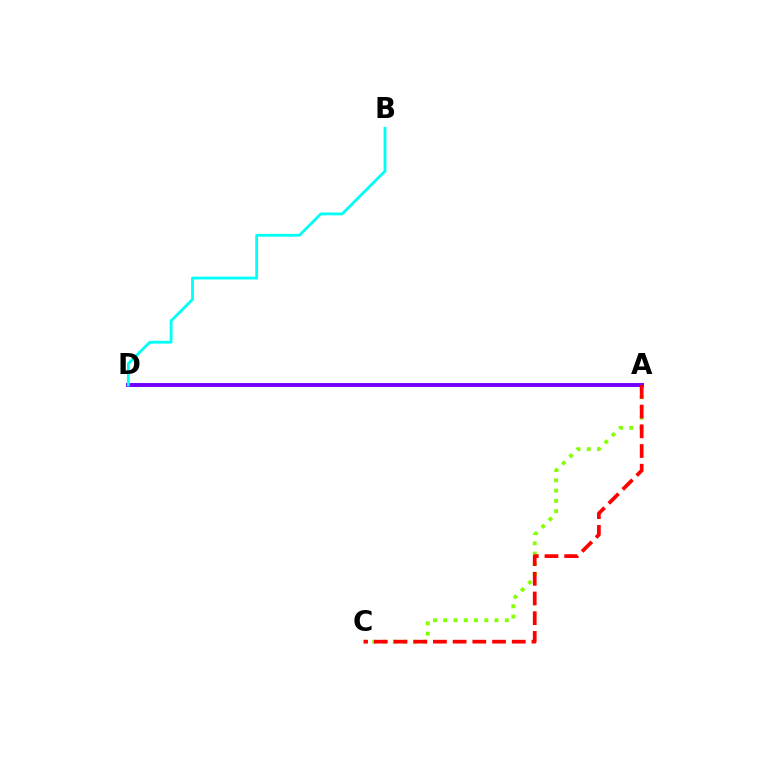{('A', 'C'): [{'color': '#84ff00', 'line_style': 'dotted', 'thickness': 2.79}, {'color': '#ff0000', 'line_style': 'dashed', 'thickness': 2.68}], ('A', 'D'): [{'color': '#7200ff', 'line_style': 'solid', 'thickness': 2.82}], ('B', 'D'): [{'color': '#00fff6', 'line_style': 'solid', 'thickness': 2.03}]}